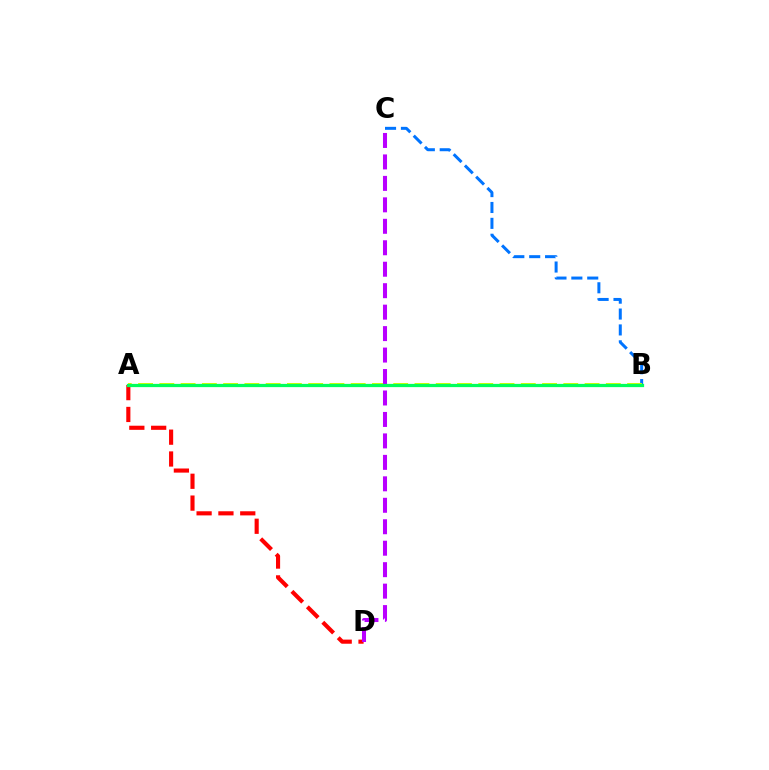{('B', 'C'): [{'color': '#0074ff', 'line_style': 'dashed', 'thickness': 2.16}], ('A', 'B'): [{'color': '#d1ff00', 'line_style': 'dashed', 'thickness': 2.89}, {'color': '#00ff5c', 'line_style': 'solid', 'thickness': 2.33}], ('A', 'D'): [{'color': '#ff0000', 'line_style': 'dashed', 'thickness': 2.97}], ('C', 'D'): [{'color': '#b900ff', 'line_style': 'dashed', 'thickness': 2.92}]}